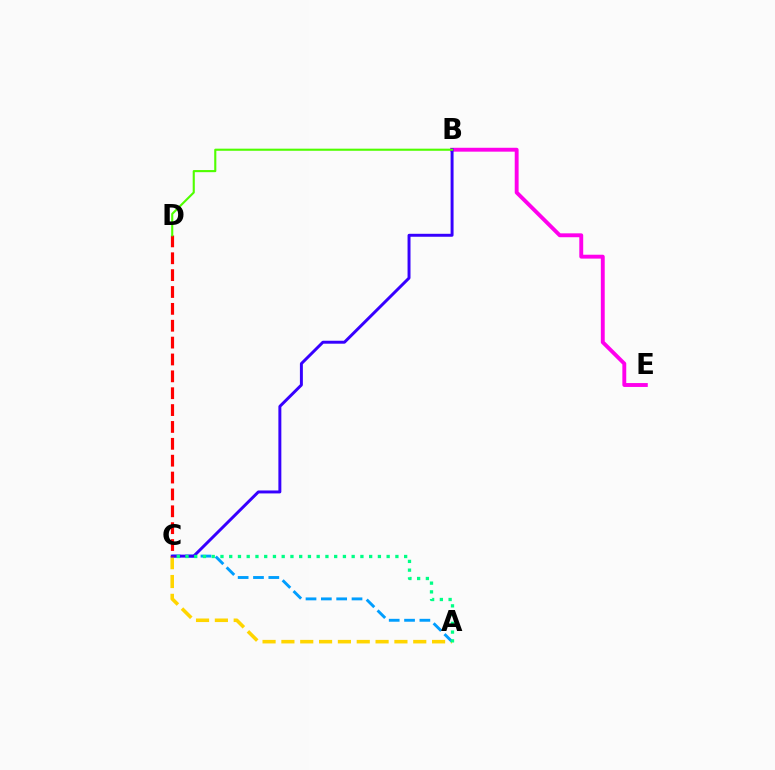{('B', 'E'): [{'color': '#ff00ed', 'line_style': 'solid', 'thickness': 2.8}], ('A', 'C'): [{'color': '#009eff', 'line_style': 'dashed', 'thickness': 2.08}, {'color': '#ffd500', 'line_style': 'dashed', 'thickness': 2.56}, {'color': '#00ff86', 'line_style': 'dotted', 'thickness': 2.38}], ('B', 'C'): [{'color': '#3700ff', 'line_style': 'solid', 'thickness': 2.13}], ('C', 'D'): [{'color': '#ff0000', 'line_style': 'dashed', 'thickness': 2.29}], ('B', 'D'): [{'color': '#4fff00', 'line_style': 'solid', 'thickness': 1.53}]}